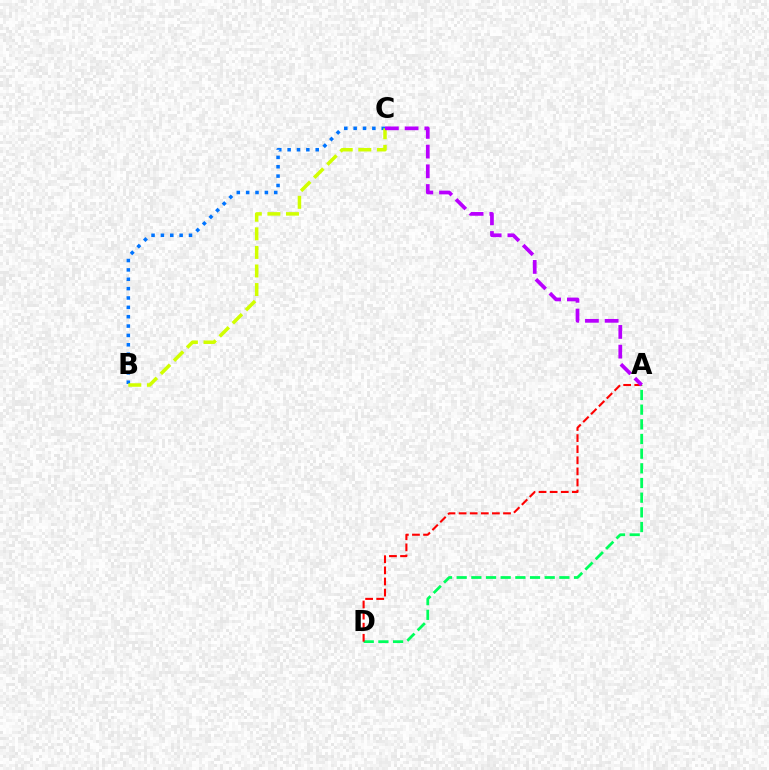{('A', 'D'): [{'color': '#00ff5c', 'line_style': 'dashed', 'thickness': 1.99}, {'color': '#ff0000', 'line_style': 'dashed', 'thickness': 1.51}], ('B', 'C'): [{'color': '#0074ff', 'line_style': 'dotted', 'thickness': 2.54}, {'color': '#d1ff00', 'line_style': 'dashed', 'thickness': 2.52}], ('A', 'C'): [{'color': '#b900ff', 'line_style': 'dashed', 'thickness': 2.68}]}